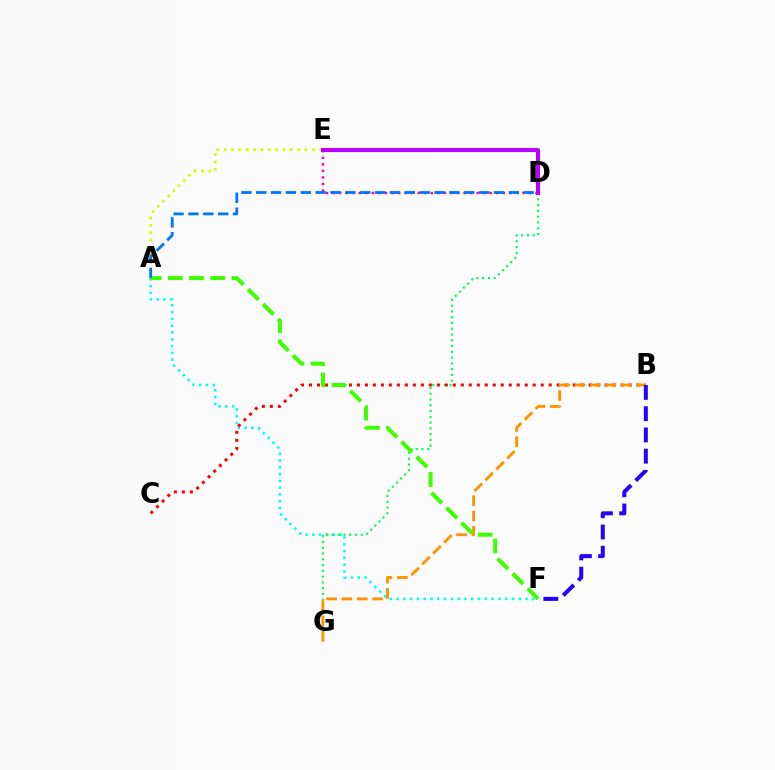{('A', 'F'): [{'color': '#00fff6', 'line_style': 'dotted', 'thickness': 1.85}, {'color': '#3dff00', 'line_style': 'dashed', 'thickness': 2.88}], ('D', 'G'): [{'color': '#00ff5c', 'line_style': 'dotted', 'thickness': 1.57}], ('B', 'C'): [{'color': '#ff0000', 'line_style': 'dotted', 'thickness': 2.17}], ('A', 'E'): [{'color': '#d1ff00', 'line_style': 'dotted', 'thickness': 2.0}], ('D', 'E'): [{'color': '#ff00ac', 'line_style': 'dotted', 'thickness': 1.78}, {'color': '#b900ff', 'line_style': 'solid', 'thickness': 2.95}], ('B', 'G'): [{'color': '#ff9400', 'line_style': 'dashed', 'thickness': 2.09}], ('A', 'D'): [{'color': '#0074ff', 'line_style': 'dashed', 'thickness': 2.02}], ('B', 'F'): [{'color': '#2500ff', 'line_style': 'dashed', 'thickness': 2.89}]}